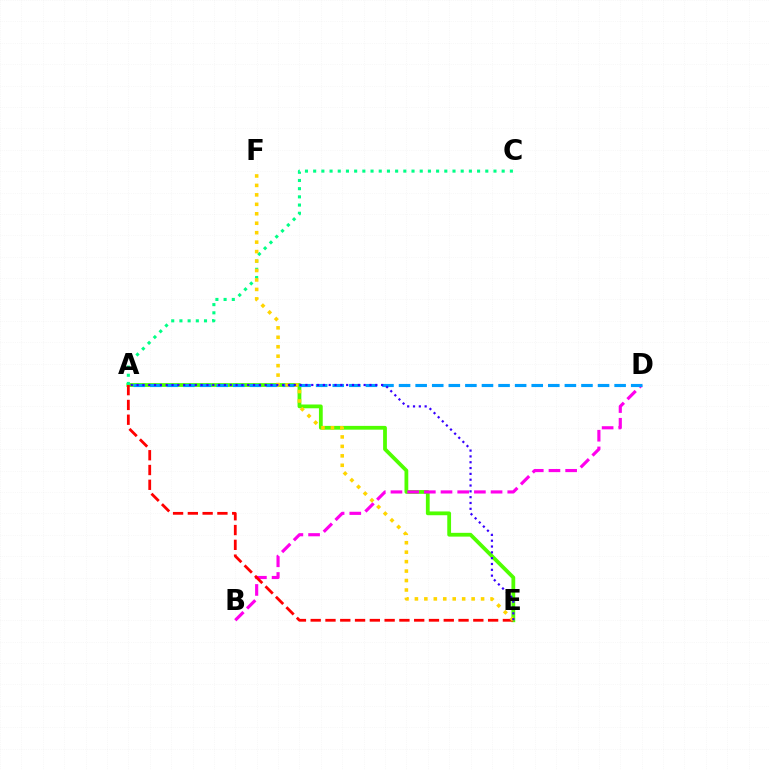{('A', 'E'): [{'color': '#4fff00', 'line_style': 'solid', 'thickness': 2.72}, {'color': '#ff0000', 'line_style': 'dashed', 'thickness': 2.01}, {'color': '#3700ff', 'line_style': 'dotted', 'thickness': 1.58}], ('B', 'D'): [{'color': '#ff00ed', 'line_style': 'dashed', 'thickness': 2.27}], ('A', 'C'): [{'color': '#00ff86', 'line_style': 'dotted', 'thickness': 2.23}], ('A', 'D'): [{'color': '#009eff', 'line_style': 'dashed', 'thickness': 2.25}], ('E', 'F'): [{'color': '#ffd500', 'line_style': 'dotted', 'thickness': 2.57}]}